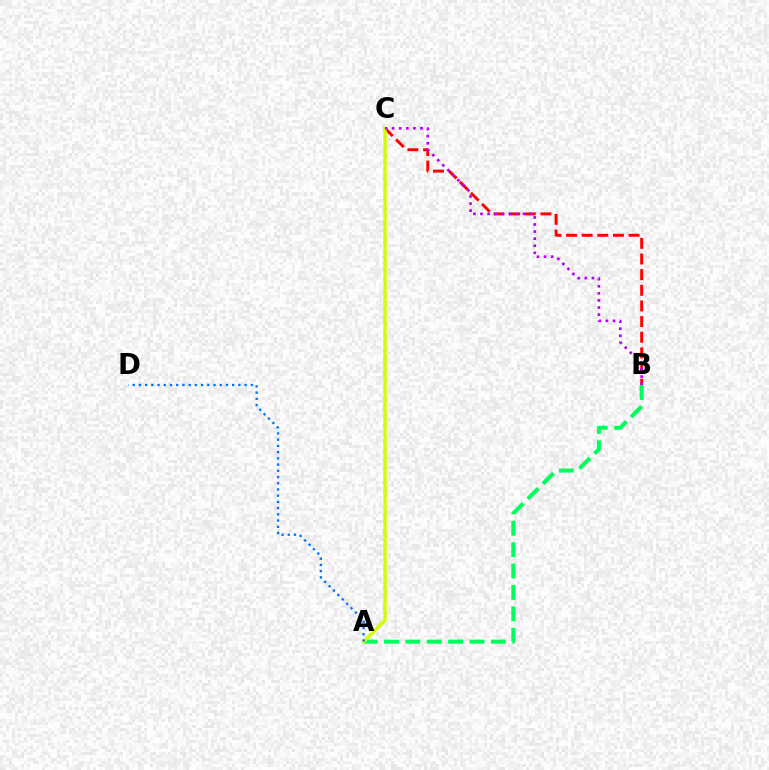{('B', 'C'): [{'color': '#ff0000', 'line_style': 'dashed', 'thickness': 2.13}, {'color': '#b900ff', 'line_style': 'dotted', 'thickness': 1.93}], ('A', 'B'): [{'color': '#00ff5c', 'line_style': 'dashed', 'thickness': 2.91}], ('A', 'C'): [{'color': '#d1ff00', 'line_style': 'solid', 'thickness': 2.47}], ('A', 'D'): [{'color': '#0074ff', 'line_style': 'dotted', 'thickness': 1.69}]}